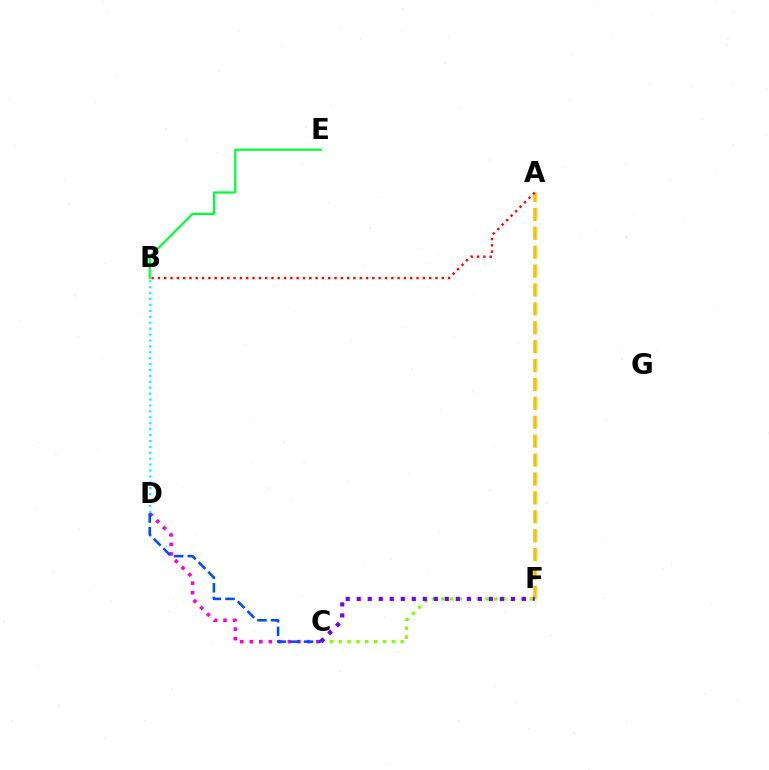{('C', 'D'): [{'color': '#ff00cf', 'line_style': 'dotted', 'thickness': 2.59}, {'color': '#004bff', 'line_style': 'dashed', 'thickness': 1.85}], ('C', 'F'): [{'color': '#84ff00', 'line_style': 'dotted', 'thickness': 2.4}, {'color': '#7200ff', 'line_style': 'dotted', 'thickness': 2.99}], ('A', 'F'): [{'color': '#ffbd00', 'line_style': 'dashed', 'thickness': 2.57}], ('A', 'B'): [{'color': '#ff0000', 'line_style': 'dotted', 'thickness': 1.71}], ('B', 'E'): [{'color': '#00ff39', 'line_style': 'solid', 'thickness': 1.6}], ('B', 'D'): [{'color': '#00fff6', 'line_style': 'dotted', 'thickness': 1.61}]}